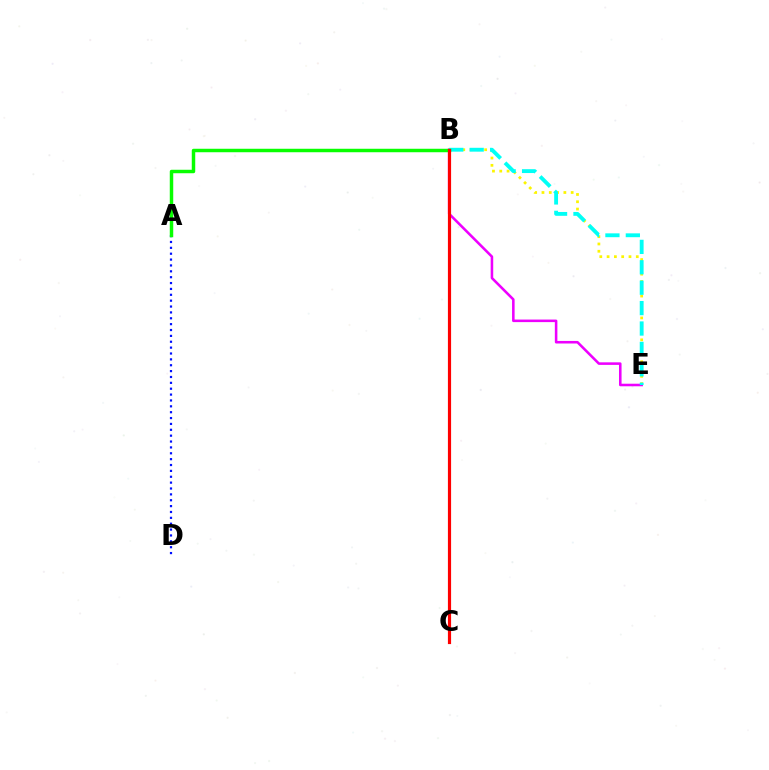{('B', 'E'): [{'color': '#ee00ff', 'line_style': 'solid', 'thickness': 1.84}, {'color': '#fcf500', 'line_style': 'dotted', 'thickness': 1.98}, {'color': '#00fff6', 'line_style': 'dashed', 'thickness': 2.77}], ('A', 'D'): [{'color': '#0010ff', 'line_style': 'dotted', 'thickness': 1.59}], ('A', 'B'): [{'color': '#08ff00', 'line_style': 'solid', 'thickness': 2.5}], ('B', 'C'): [{'color': '#ff0000', 'line_style': 'solid', 'thickness': 2.29}]}